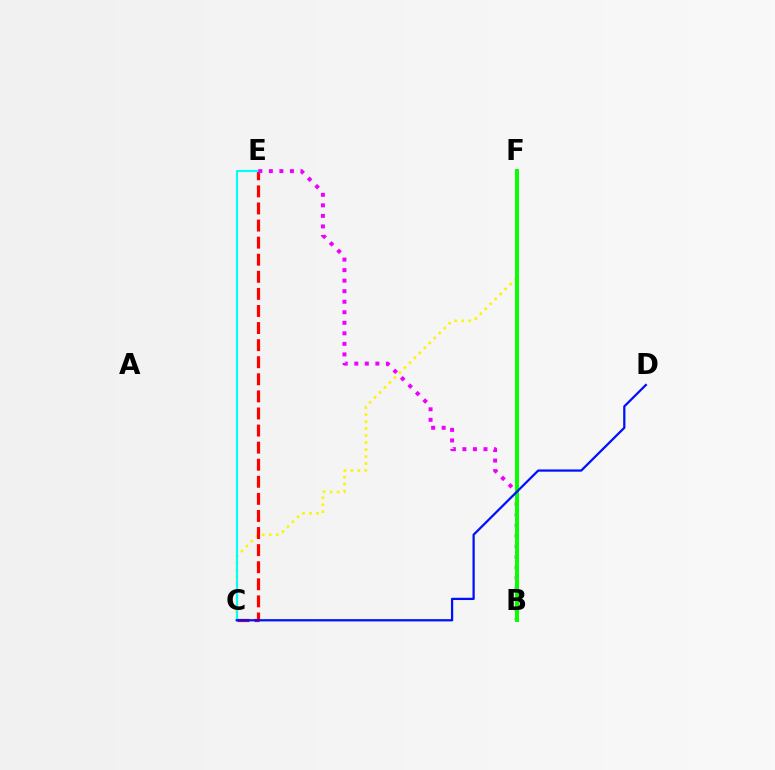{('C', 'F'): [{'color': '#fcf500', 'line_style': 'dotted', 'thickness': 1.9}], ('C', 'E'): [{'color': '#ff0000', 'line_style': 'dashed', 'thickness': 2.32}, {'color': '#00fff6', 'line_style': 'solid', 'thickness': 1.56}], ('B', 'E'): [{'color': '#ee00ff', 'line_style': 'dotted', 'thickness': 2.86}], ('B', 'F'): [{'color': '#08ff00', 'line_style': 'solid', 'thickness': 2.86}], ('C', 'D'): [{'color': '#0010ff', 'line_style': 'solid', 'thickness': 1.62}]}